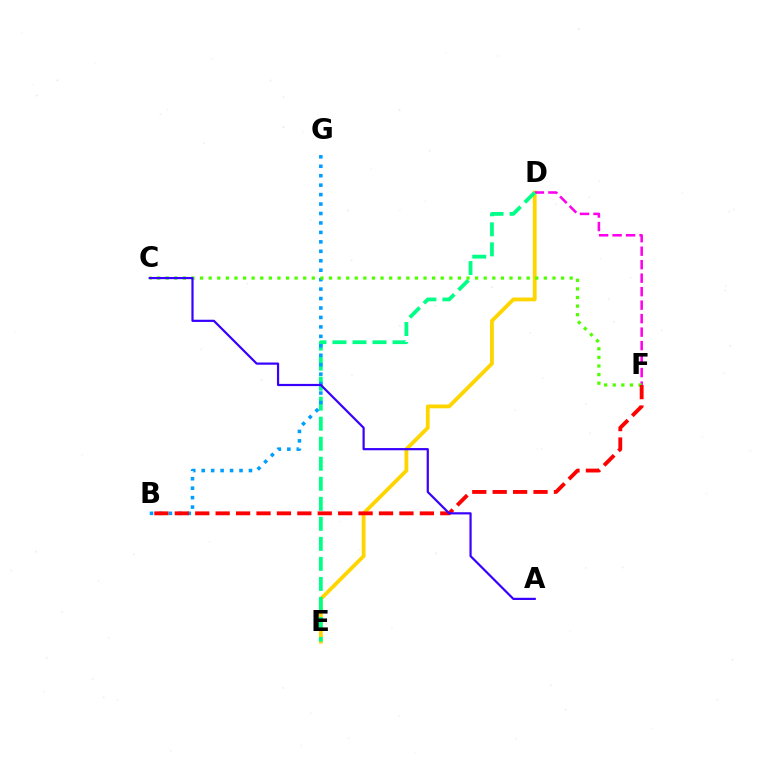{('D', 'E'): [{'color': '#ffd500', 'line_style': 'solid', 'thickness': 2.74}, {'color': '#00ff86', 'line_style': 'dashed', 'thickness': 2.72}], ('D', 'F'): [{'color': '#ff00ed', 'line_style': 'dashed', 'thickness': 1.83}], ('B', 'G'): [{'color': '#009eff', 'line_style': 'dotted', 'thickness': 2.57}], ('C', 'F'): [{'color': '#4fff00', 'line_style': 'dotted', 'thickness': 2.34}], ('B', 'F'): [{'color': '#ff0000', 'line_style': 'dashed', 'thickness': 2.77}], ('A', 'C'): [{'color': '#3700ff', 'line_style': 'solid', 'thickness': 1.58}]}